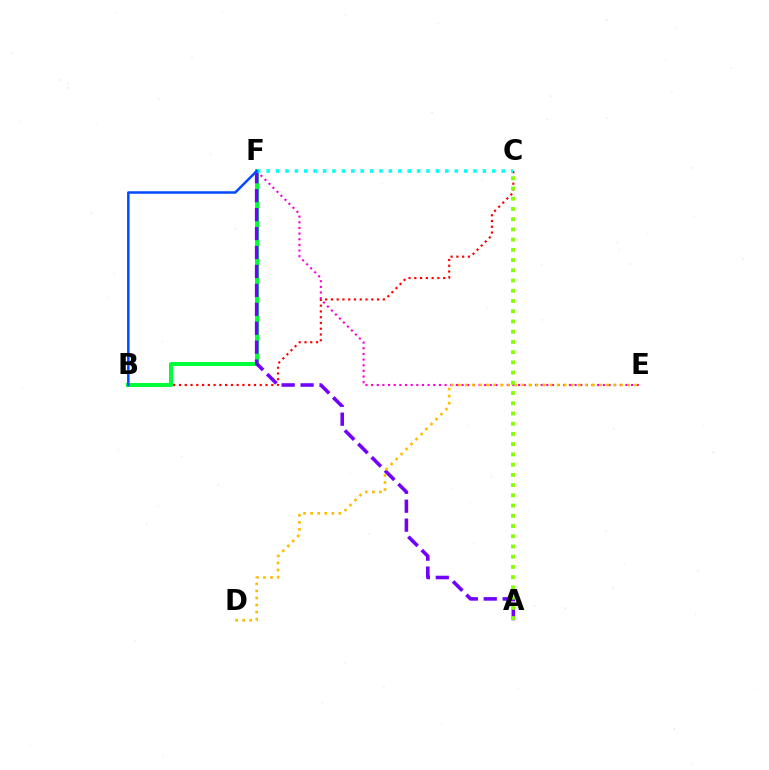{('B', 'C'): [{'color': '#ff0000', 'line_style': 'dotted', 'thickness': 1.57}], ('E', 'F'): [{'color': '#ff00cf', 'line_style': 'dotted', 'thickness': 1.54}], ('B', 'F'): [{'color': '#00ff39', 'line_style': 'solid', 'thickness': 2.88}, {'color': '#004bff', 'line_style': 'solid', 'thickness': 1.8}], ('A', 'F'): [{'color': '#7200ff', 'line_style': 'dashed', 'thickness': 2.57}], ('D', 'E'): [{'color': '#ffbd00', 'line_style': 'dotted', 'thickness': 1.92}], ('C', 'F'): [{'color': '#00fff6', 'line_style': 'dotted', 'thickness': 2.55}], ('A', 'C'): [{'color': '#84ff00', 'line_style': 'dotted', 'thickness': 2.78}]}